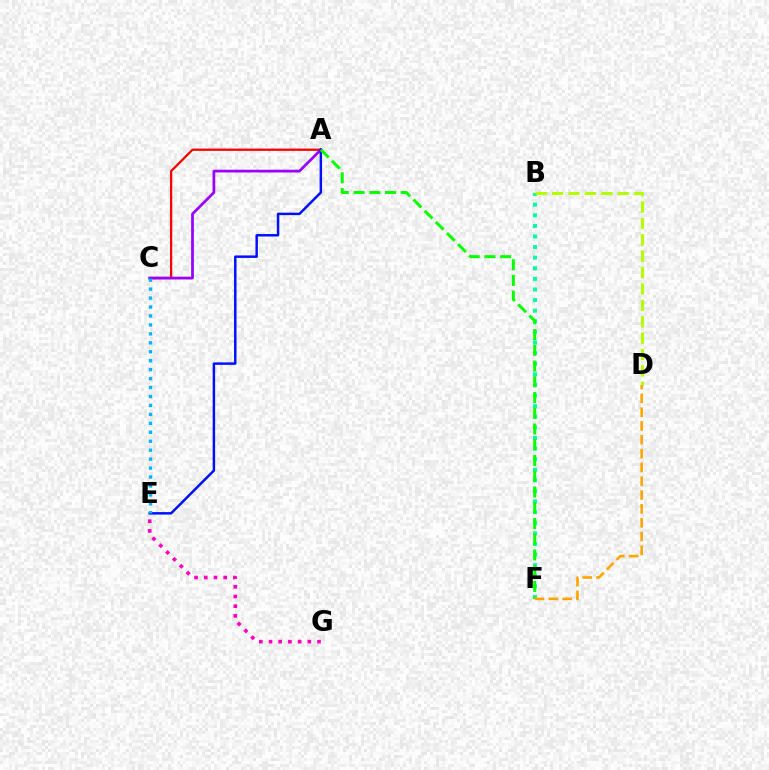{('A', 'C'): [{'color': '#ff0000', 'line_style': 'solid', 'thickness': 1.65}, {'color': '#9b00ff', 'line_style': 'solid', 'thickness': 1.97}], ('E', 'G'): [{'color': '#ff00bd', 'line_style': 'dotted', 'thickness': 2.64}], ('B', 'F'): [{'color': '#00ff9d', 'line_style': 'dotted', 'thickness': 2.88}], ('B', 'D'): [{'color': '#b3ff00', 'line_style': 'dashed', 'thickness': 2.23}], ('A', 'E'): [{'color': '#0010ff', 'line_style': 'solid', 'thickness': 1.78}], ('A', 'F'): [{'color': '#08ff00', 'line_style': 'dashed', 'thickness': 2.14}], ('D', 'F'): [{'color': '#ffa500', 'line_style': 'dashed', 'thickness': 1.88}], ('C', 'E'): [{'color': '#00b5ff', 'line_style': 'dotted', 'thickness': 2.43}]}